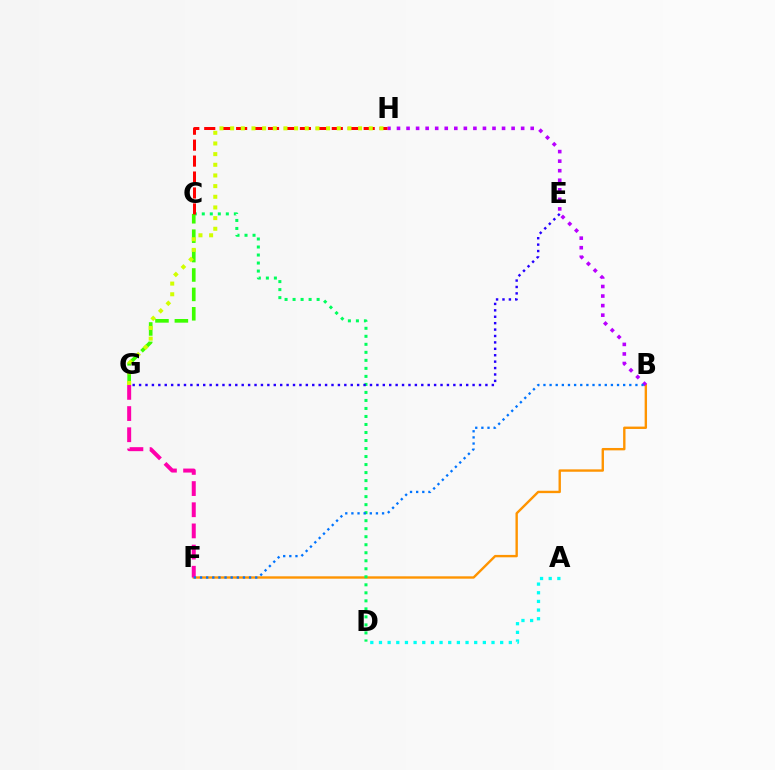{('B', 'F'): [{'color': '#ff9400', 'line_style': 'solid', 'thickness': 1.72}, {'color': '#0074ff', 'line_style': 'dotted', 'thickness': 1.67}], ('C', 'D'): [{'color': '#00ff5c', 'line_style': 'dotted', 'thickness': 2.18}], ('B', 'H'): [{'color': '#b900ff', 'line_style': 'dotted', 'thickness': 2.6}], ('F', 'G'): [{'color': '#ff00ac', 'line_style': 'dashed', 'thickness': 2.88}], ('A', 'D'): [{'color': '#00fff6', 'line_style': 'dotted', 'thickness': 2.35}], ('C', 'G'): [{'color': '#3dff00', 'line_style': 'dashed', 'thickness': 2.64}], ('C', 'H'): [{'color': '#ff0000', 'line_style': 'dashed', 'thickness': 2.17}], ('G', 'H'): [{'color': '#d1ff00', 'line_style': 'dotted', 'thickness': 2.9}], ('E', 'G'): [{'color': '#2500ff', 'line_style': 'dotted', 'thickness': 1.74}]}